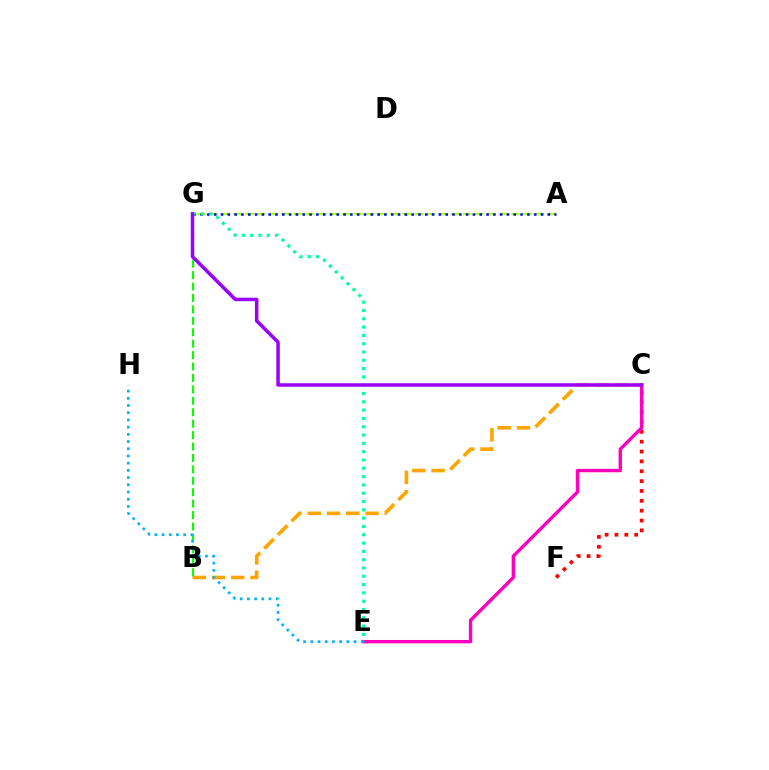{('C', 'F'): [{'color': '#ff0000', 'line_style': 'dotted', 'thickness': 2.68}], ('A', 'G'): [{'color': '#b3ff00', 'line_style': 'dashed', 'thickness': 1.64}, {'color': '#0010ff', 'line_style': 'dotted', 'thickness': 1.85}], ('C', 'E'): [{'color': '#ff00bd', 'line_style': 'solid', 'thickness': 2.44}], ('B', 'C'): [{'color': '#ffa500', 'line_style': 'dashed', 'thickness': 2.62}], ('E', 'G'): [{'color': '#00ff9d', 'line_style': 'dotted', 'thickness': 2.26}], ('B', 'G'): [{'color': '#08ff00', 'line_style': 'dashed', 'thickness': 1.55}], ('C', 'G'): [{'color': '#9b00ff', 'line_style': 'solid', 'thickness': 2.52}], ('E', 'H'): [{'color': '#00b5ff', 'line_style': 'dotted', 'thickness': 1.96}]}